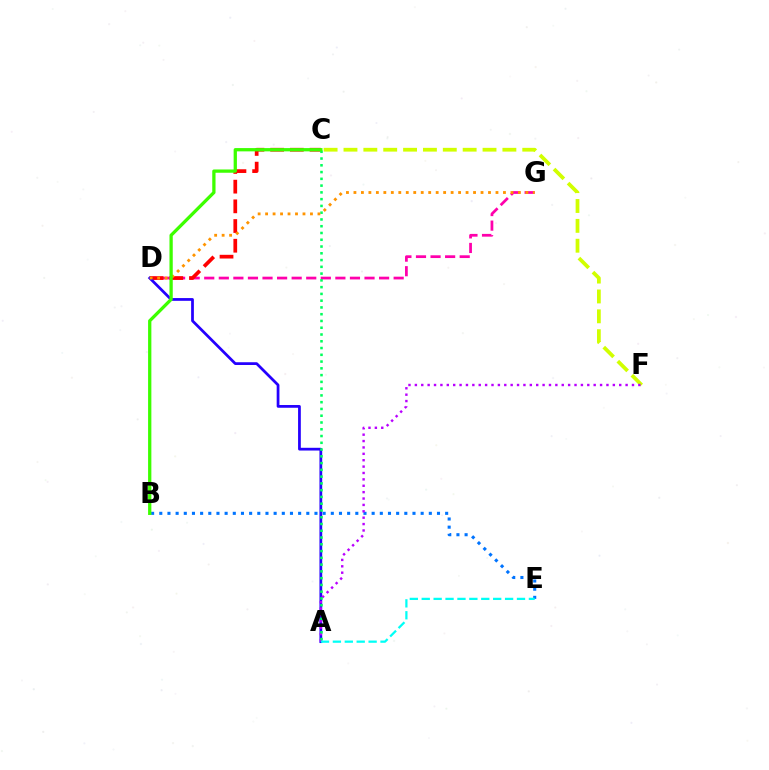{('D', 'G'): [{'color': '#ff00ac', 'line_style': 'dashed', 'thickness': 1.98}, {'color': '#ff9400', 'line_style': 'dotted', 'thickness': 2.03}], ('C', 'D'): [{'color': '#ff0000', 'line_style': 'dashed', 'thickness': 2.68}], ('A', 'D'): [{'color': '#2500ff', 'line_style': 'solid', 'thickness': 1.98}], ('B', 'E'): [{'color': '#0074ff', 'line_style': 'dotted', 'thickness': 2.22}], ('C', 'F'): [{'color': '#d1ff00', 'line_style': 'dashed', 'thickness': 2.7}], ('A', 'F'): [{'color': '#b900ff', 'line_style': 'dotted', 'thickness': 1.74}], ('A', 'C'): [{'color': '#00ff5c', 'line_style': 'dotted', 'thickness': 1.84}], ('B', 'C'): [{'color': '#3dff00', 'line_style': 'solid', 'thickness': 2.36}], ('A', 'E'): [{'color': '#00fff6', 'line_style': 'dashed', 'thickness': 1.62}]}